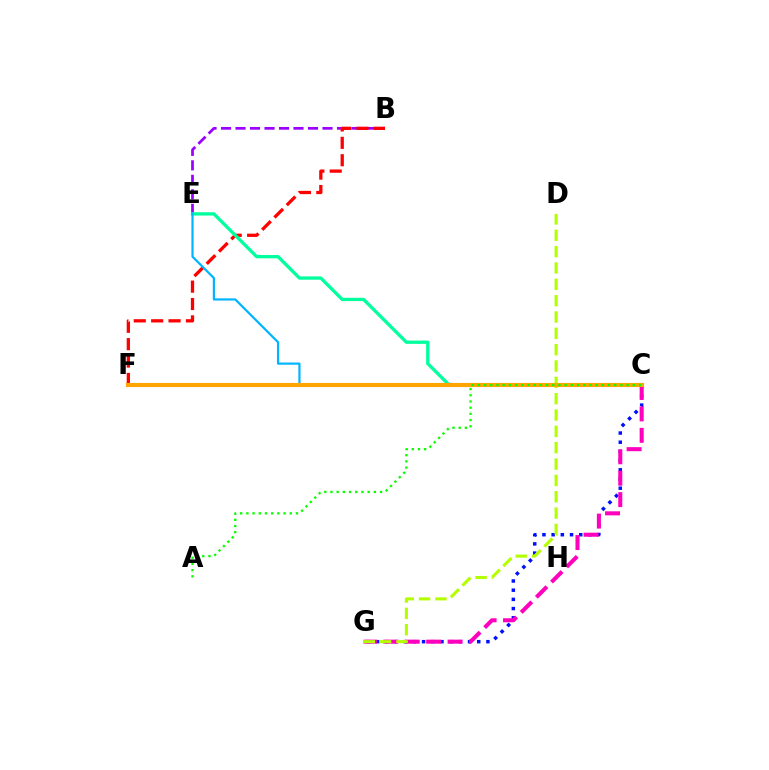{('B', 'E'): [{'color': '#9b00ff', 'line_style': 'dashed', 'thickness': 1.97}], ('B', 'F'): [{'color': '#ff0000', 'line_style': 'dashed', 'thickness': 2.36}], ('C', 'G'): [{'color': '#0010ff', 'line_style': 'dotted', 'thickness': 2.5}, {'color': '#ff00bd', 'line_style': 'dashed', 'thickness': 2.91}], ('D', 'G'): [{'color': '#b3ff00', 'line_style': 'dashed', 'thickness': 2.22}], ('C', 'E'): [{'color': '#00ff9d', 'line_style': 'solid', 'thickness': 2.37}, {'color': '#00b5ff', 'line_style': 'solid', 'thickness': 1.59}], ('C', 'F'): [{'color': '#ffa500', 'line_style': 'solid', 'thickness': 2.97}], ('A', 'C'): [{'color': '#08ff00', 'line_style': 'dotted', 'thickness': 1.68}]}